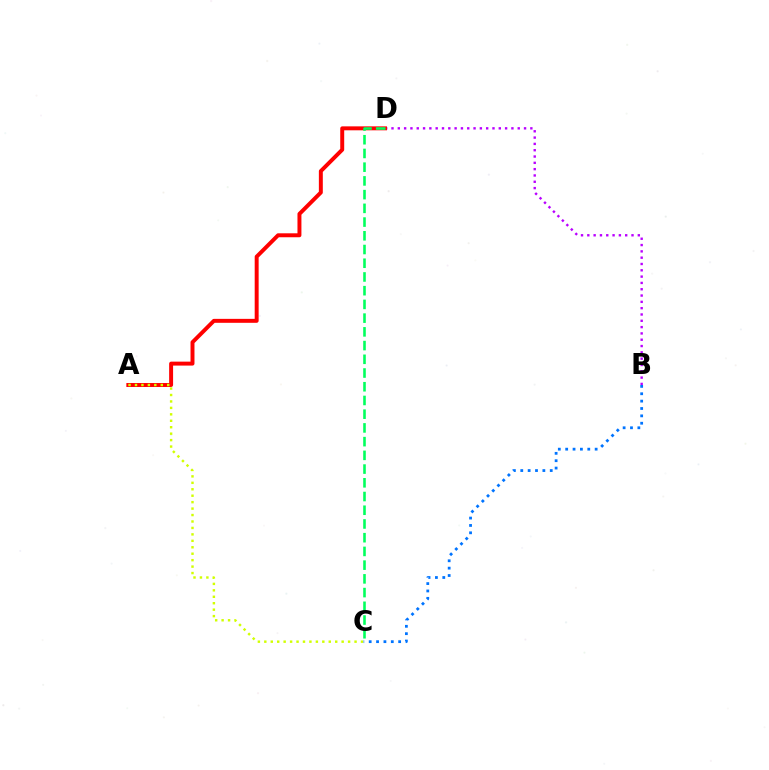{('B', 'D'): [{'color': '#b900ff', 'line_style': 'dotted', 'thickness': 1.71}], ('A', 'D'): [{'color': '#ff0000', 'line_style': 'solid', 'thickness': 2.85}], ('A', 'C'): [{'color': '#d1ff00', 'line_style': 'dotted', 'thickness': 1.75}], ('C', 'D'): [{'color': '#00ff5c', 'line_style': 'dashed', 'thickness': 1.86}], ('B', 'C'): [{'color': '#0074ff', 'line_style': 'dotted', 'thickness': 2.0}]}